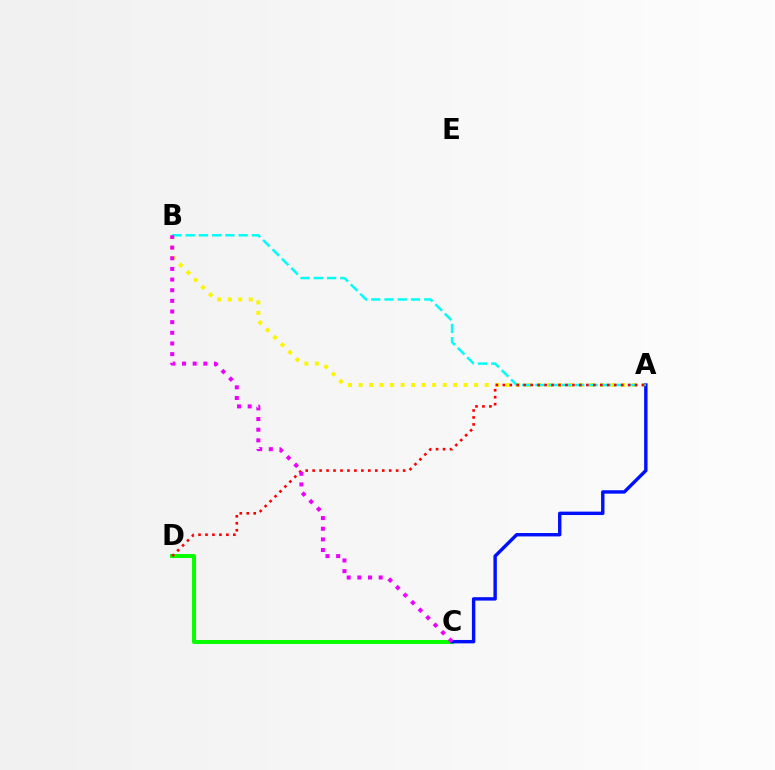{('A', 'B'): [{'color': '#fcf500', 'line_style': 'dotted', 'thickness': 2.86}, {'color': '#00fff6', 'line_style': 'dashed', 'thickness': 1.8}], ('C', 'D'): [{'color': '#08ff00', 'line_style': 'solid', 'thickness': 2.88}], ('A', 'C'): [{'color': '#0010ff', 'line_style': 'solid', 'thickness': 2.45}], ('A', 'D'): [{'color': '#ff0000', 'line_style': 'dotted', 'thickness': 1.89}], ('B', 'C'): [{'color': '#ee00ff', 'line_style': 'dotted', 'thickness': 2.89}]}